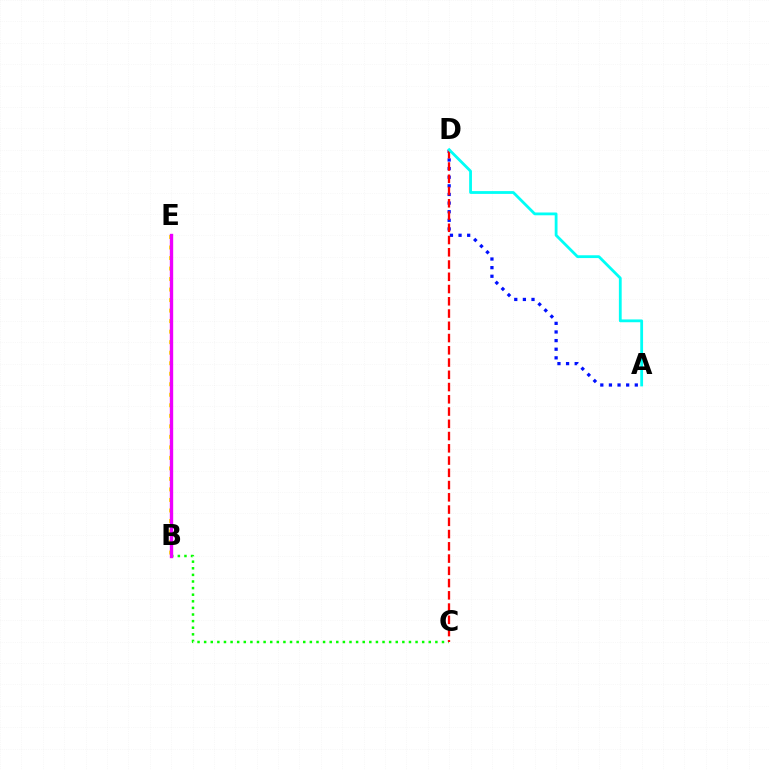{('B', 'C'): [{'color': '#08ff00', 'line_style': 'dotted', 'thickness': 1.79}], ('B', 'E'): [{'color': '#fcf500', 'line_style': 'dotted', 'thickness': 2.86}, {'color': '#ee00ff', 'line_style': 'solid', 'thickness': 2.43}], ('A', 'D'): [{'color': '#0010ff', 'line_style': 'dotted', 'thickness': 2.34}, {'color': '#00fff6', 'line_style': 'solid', 'thickness': 2.02}], ('C', 'D'): [{'color': '#ff0000', 'line_style': 'dashed', 'thickness': 1.66}]}